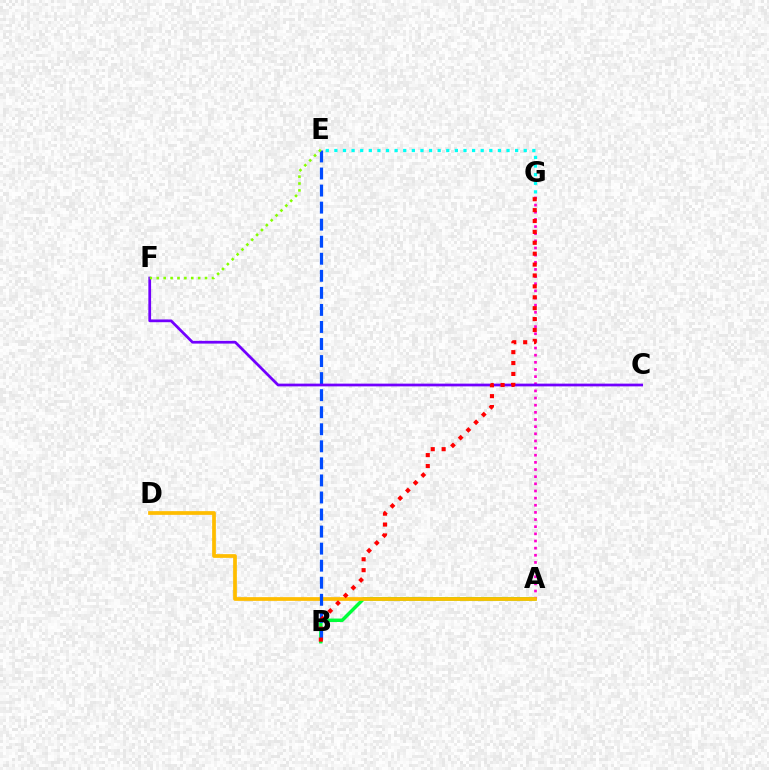{('A', 'B'): [{'color': '#00ff39', 'line_style': 'solid', 'thickness': 2.48}], ('A', 'G'): [{'color': '#ff00cf', 'line_style': 'dotted', 'thickness': 1.94}], ('A', 'D'): [{'color': '#ffbd00', 'line_style': 'solid', 'thickness': 2.68}], ('B', 'E'): [{'color': '#004bff', 'line_style': 'dashed', 'thickness': 2.32}], ('C', 'F'): [{'color': '#7200ff', 'line_style': 'solid', 'thickness': 1.98}], ('E', 'G'): [{'color': '#00fff6', 'line_style': 'dotted', 'thickness': 2.34}], ('E', 'F'): [{'color': '#84ff00', 'line_style': 'dotted', 'thickness': 1.87}], ('B', 'G'): [{'color': '#ff0000', 'line_style': 'dotted', 'thickness': 2.96}]}